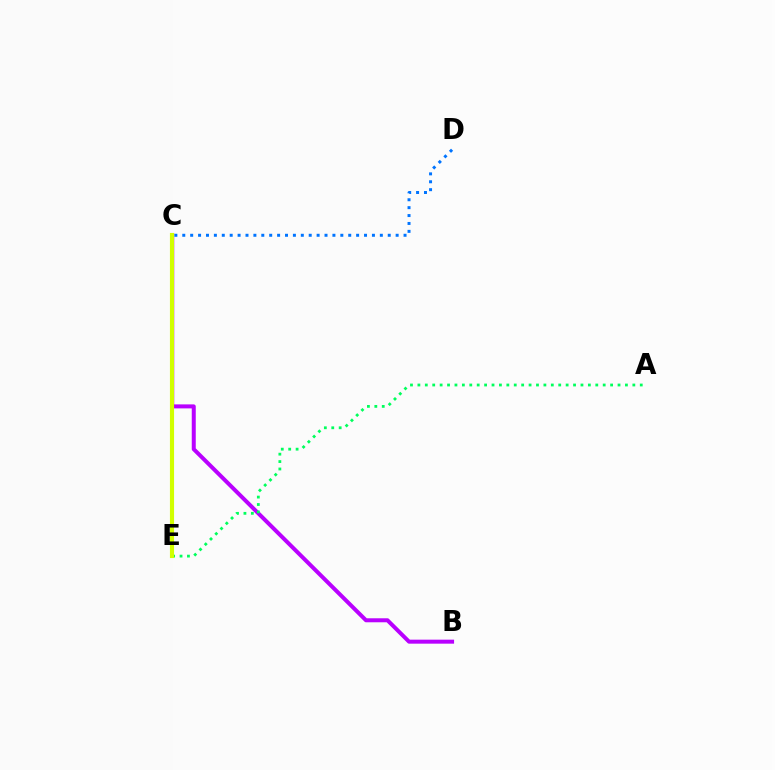{('B', 'C'): [{'color': '#b900ff', 'line_style': 'solid', 'thickness': 2.88}], ('A', 'E'): [{'color': '#00ff5c', 'line_style': 'dotted', 'thickness': 2.01}], ('C', 'D'): [{'color': '#0074ff', 'line_style': 'dotted', 'thickness': 2.15}], ('C', 'E'): [{'color': '#ff0000', 'line_style': 'dashed', 'thickness': 2.66}, {'color': '#d1ff00', 'line_style': 'solid', 'thickness': 2.98}]}